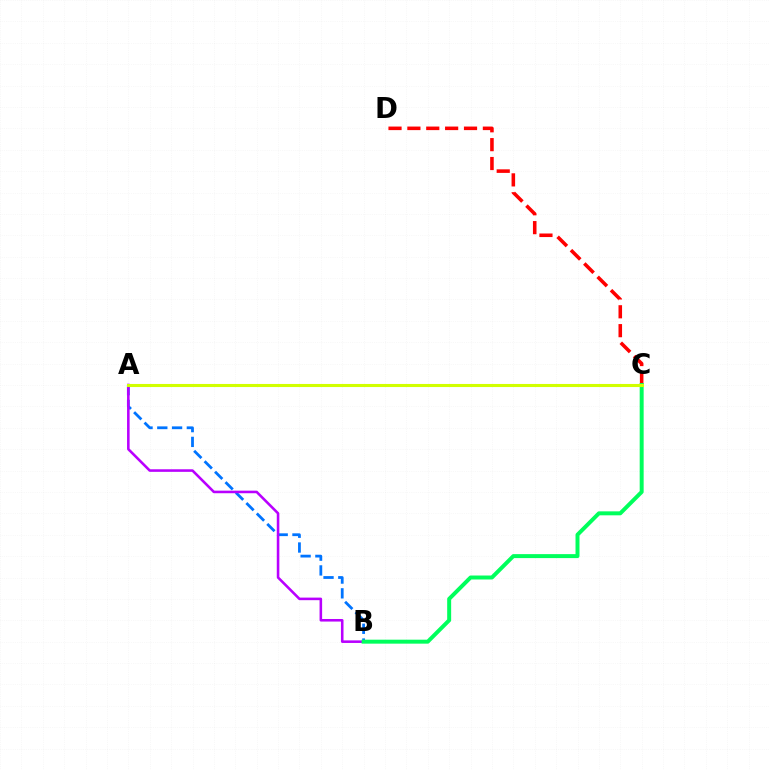{('A', 'B'): [{'color': '#0074ff', 'line_style': 'dashed', 'thickness': 2.01}, {'color': '#b900ff', 'line_style': 'solid', 'thickness': 1.85}], ('C', 'D'): [{'color': '#ff0000', 'line_style': 'dashed', 'thickness': 2.56}], ('B', 'C'): [{'color': '#00ff5c', 'line_style': 'solid', 'thickness': 2.86}], ('A', 'C'): [{'color': '#d1ff00', 'line_style': 'solid', 'thickness': 2.22}]}